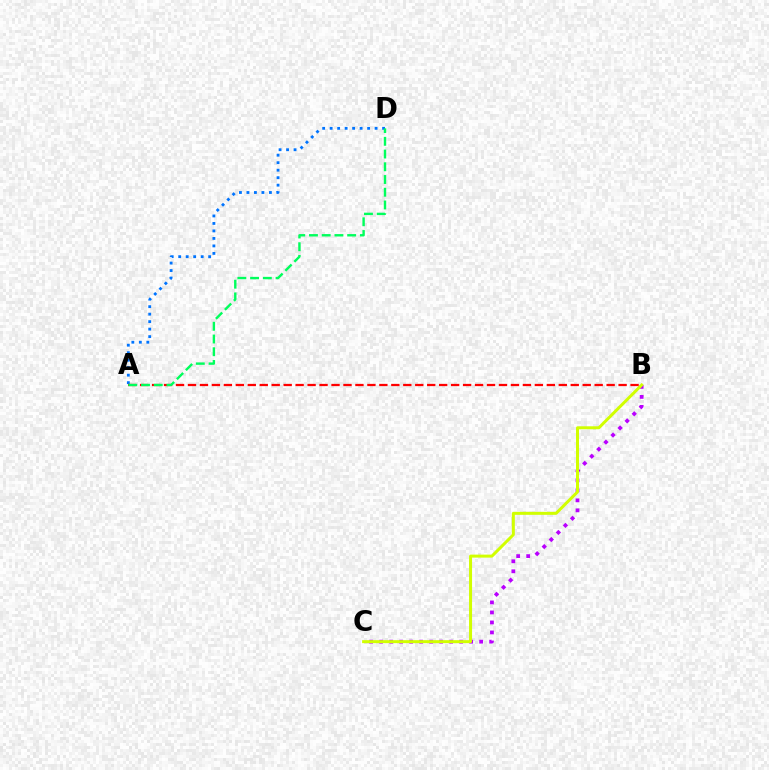{('B', 'C'): [{'color': '#b900ff', 'line_style': 'dotted', 'thickness': 2.72}, {'color': '#d1ff00', 'line_style': 'solid', 'thickness': 2.16}], ('A', 'D'): [{'color': '#0074ff', 'line_style': 'dotted', 'thickness': 2.04}, {'color': '#00ff5c', 'line_style': 'dashed', 'thickness': 1.73}], ('A', 'B'): [{'color': '#ff0000', 'line_style': 'dashed', 'thickness': 1.62}]}